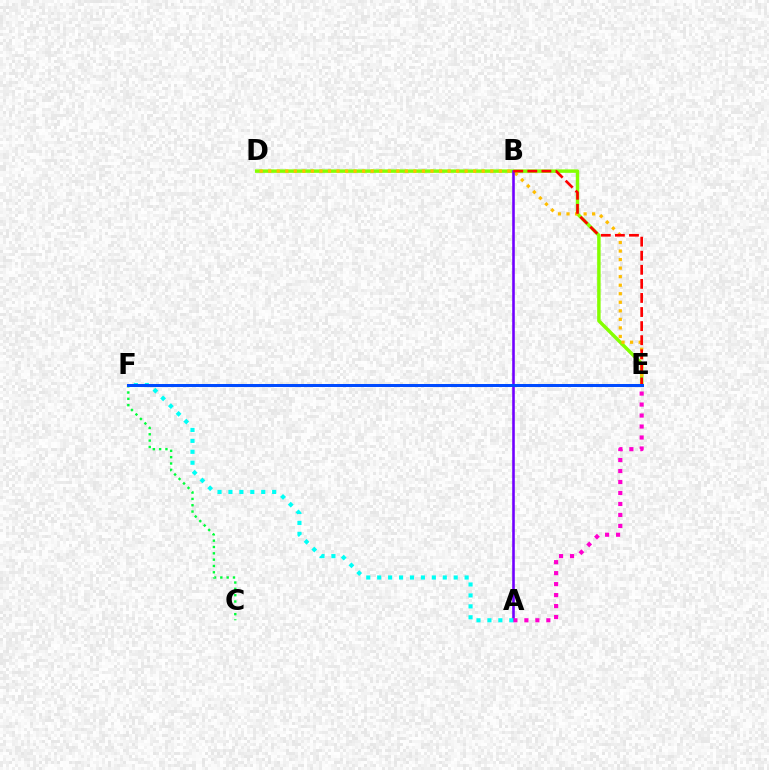{('D', 'E'): [{'color': '#84ff00', 'line_style': 'solid', 'thickness': 2.48}, {'color': '#ffbd00', 'line_style': 'dotted', 'thickness': 2.32}], ('A', 'B'): [{'color': '#7200ff', 'line_style': 'solid', 'thickness': 1.87}], ('A', 'E'): [{'color': '#ff00cf', 'line_style': 'dotted', 'thickness': 2.98}], ('B', 'E'): [{'color': '#ff0000', 'line_style': 'dashed', 'thickness': 1.91}], ('A', 'F'): [{'color': '#00fff6', 'line_style': 'dotted', 'thickness': 2.97}], ('C', 'F'): [{'color': '#00ff39', 'line_style': 'dotted', 'thickness': 1.72}], ('E', 'F'): [{'color': '#004bff', 'line_style': 'solid', 'thickness': 2.17}]}